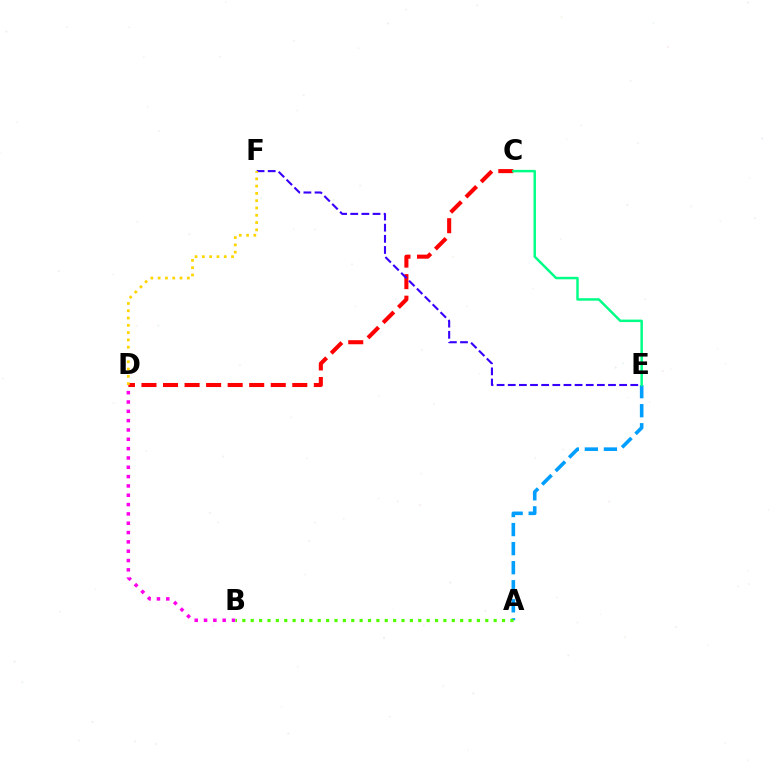{('C', 'D'): [{'color': '#ff0000', 'line_style': 'dashed', 'thickness': 2.93}], ('B', 'D'): [{'color': '#ff00ed', 'line_style': 'dotted', 'thickness': 2.53}], ('E', 'F'): [{'color': '#3700ff', 'line_style': 'dashed', 'thickness': 1.51}], ('A', 'E'): [{'color': '#009eff', 'line_style': 'dashed', 'thickness': 2.59}], ('C', 'E'): [{'color': '#00ff86', 'line_style': 'solid', 'thickness': 1.78}], ('A', 'B'): [{'color': '#4fff00', 'line_style': 'dotted', 'thickness': 2.28}], ('D', 'F'): [{'color': '#ffd500', 'line_style': 'dotted', 'thickness': 1.98}]}